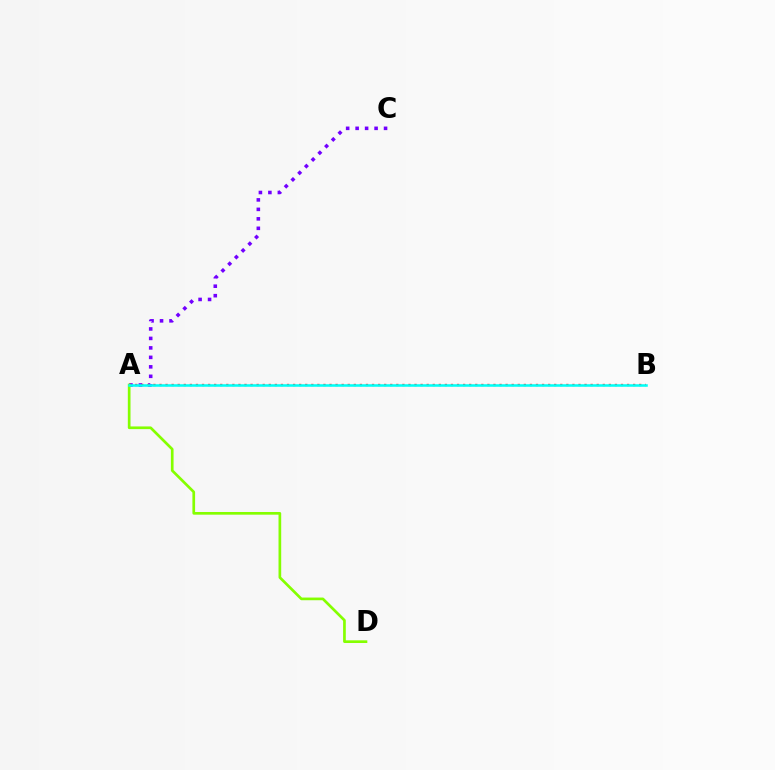{('A', 'C'): [{'color': '#7200ff', 'line_style': 'dotted', 'thickness': 2.57}], ('A', 'B'): [{'color': '#ff0000', 'line_style': 'dotted', 'thickness': 1.65}, {'color': '#00fff6', 'line_style': 'solid', 'thickness': 1.83}], ('A', 'D'): [{'color': '#84ff00', 'line_style': 'solid', 'thickness': 1.93}]}